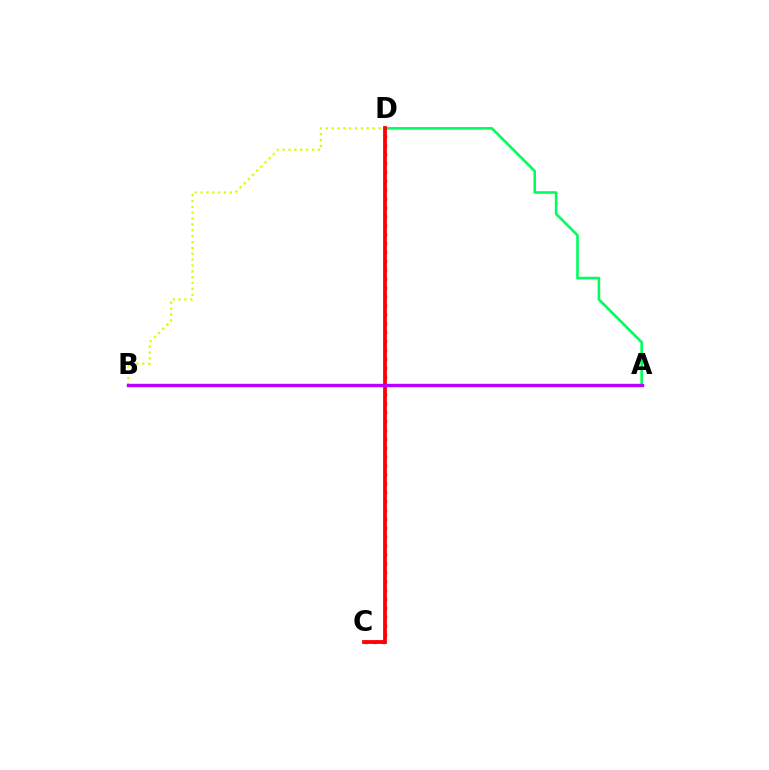{('B', 'D'): [{'color': '#d1ff00', 'line_style': 'dotted', 'thickness': 1.59}], ('C', 'D'): [{'color': '#0074ff', 'line_style': 'dotted', 'thickness': 2.42}, {'color': '#ff0000', 'line_style': 'solid', 'thickness': 2.73}], ('A', 'D'): [{'color': '#00ff5c', 'line_style': 'solid', 'thickness': 1.88}], ('A', 'B'): [{'color': '#b900ff', 'line_style': 'solid', 'thickness': 2.44}]}